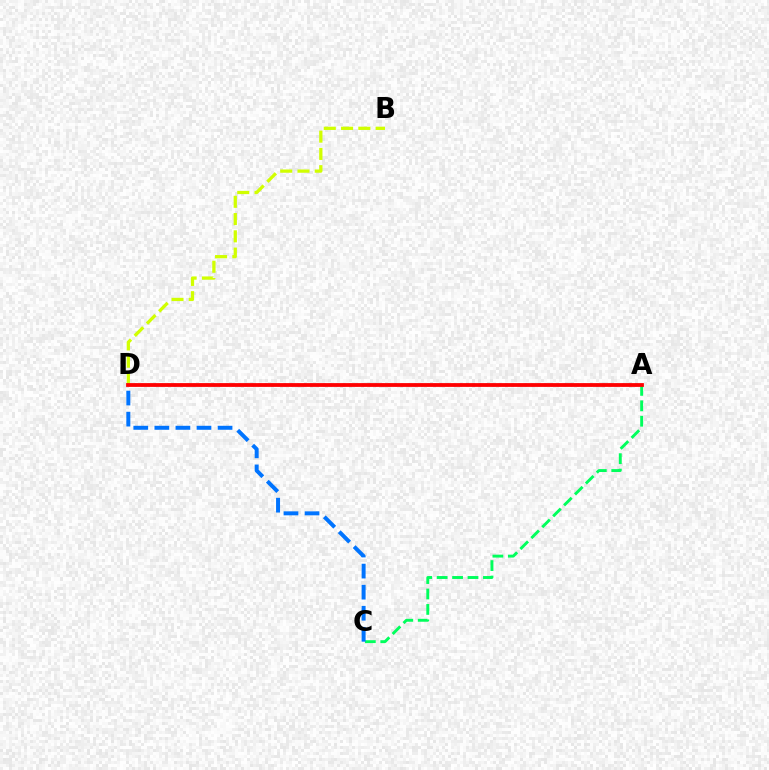{('A', 'C'): [{'color': '#00ff5c', 'line_style': 'dashed', 'thickness': 2.1}], ('A', 'D'): [{'color': '#b900ff', 'line_style': 'dotted', 'thickness': 1.77}, {'color': '#ff0000', 'line_style': 'solid', 'thickness': 2.72}], ('B', 'D'): [{'color': '#d1ff00', 'line_style': 'dashed', 'thickness': 2.35}], ('C', 'D'): [{'color': '#0074ff', 'line_style': 'dashed', 'thickness': 2.86}]}